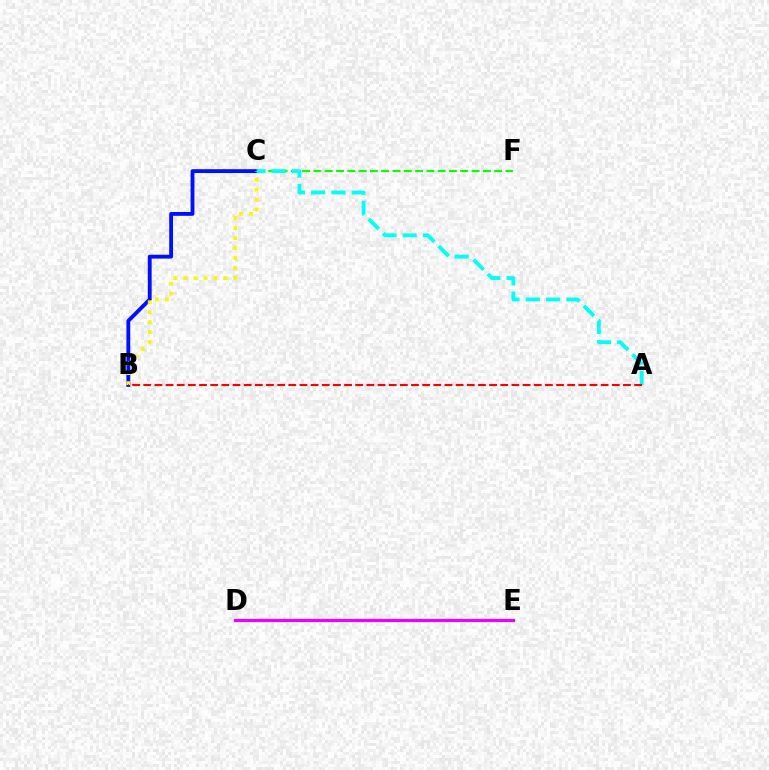{('D', 'E'): [{'color': '#ee00ff', 'line_style': 'solid', 'thickness': 2.3}], ('C', 'F'): [{'color': '#08ff00', 'line_style': 'dashed', 'thickness': 1.53}], ('B', 'C'): [{'color': '#0010ff', 'line_style': 'solid', 'thickness': 2.78}, {'color': '#fcf500', 'line_style': 'dotted', 'thickness': 2.71}], ('A', 'C'): [{'color': '#00fff6', 'line_style': 'dashed', 'thickness': 2.76}], ('A', 'B'): [{'color': '#ff0000', 'line_style': 'dashed', 'thickness': 1.52}]}